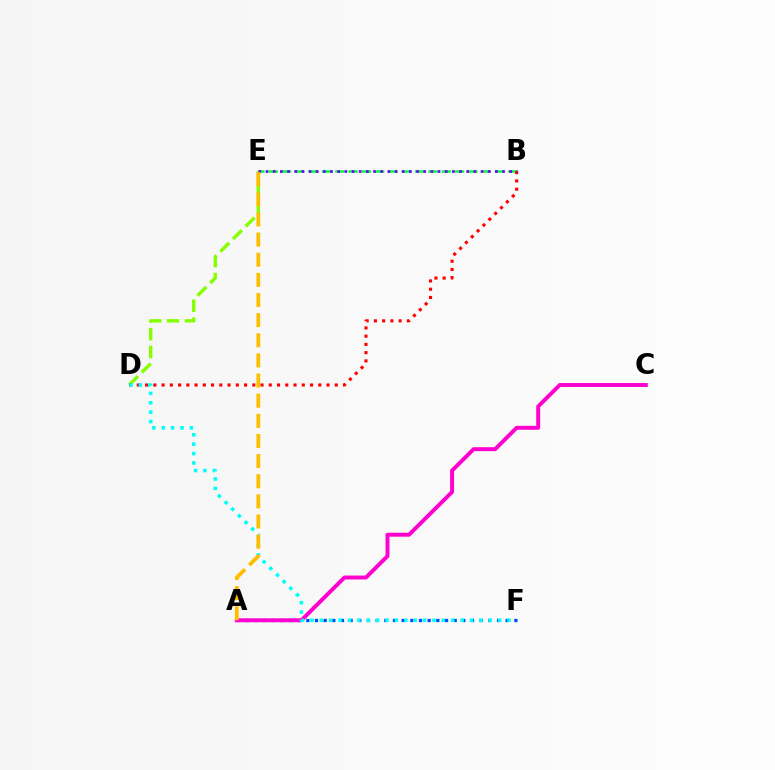{('A', 'F'): [{'color': '#004bff', 'line_style': 'dotted', 'thickness': 2.36}], ('B', 'E'): [{'color': '#00ff39', 'line_style': 'dashed', 'thickness': 1.81}, {'color': '#7200ff', 'line_style': 'dotted', 'thickness': 1.95}], ('D', 'E'): [{'color': '#84ff00', 'line_style': 'dashed', 'thickness': 2.43}], ('B', 'D'): [{'color': '#ff0000', 'line_style': 'dotted', 'thickness': 2.24}], ('A', 'C'): [{'color': '#ff00cf', 'line_style': 'solid', 'thickness': 2.83}], ('D', 'F'): [{'color': '#00fff6', 'line_style': 'dotted', 'thickness': 2.55}], ('A', 'E'): [{'color': '#ffbd00', 'line_style': 'dashed', 'thickness': 2.74}]}